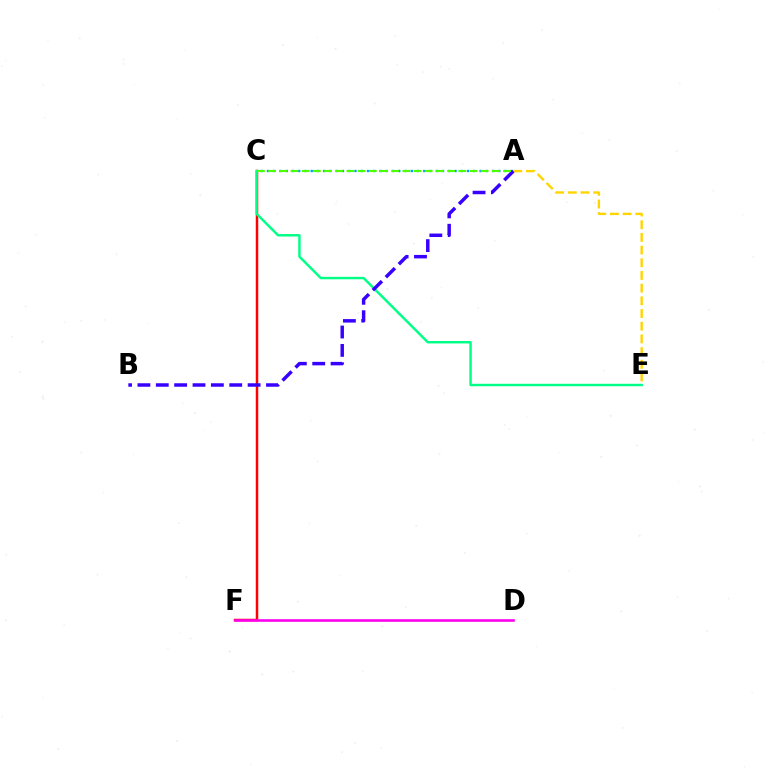{('A', 'E'): [{'color': '#ffd500', 'line_style': 'dashed', 'thickness': 1.72}], ('C', 'F'): [{'color': '#ff0000', 'line_style': 'solid', 'thickness': 1.79}], ('A', 'C'): [{'color': '#009eff', 'line_style': 'dotted', 'thickness': 1.7}, {'color': '#4fff00', 'line_style': 'dashed', 'thickness': 1.52}], ('C', 'E'): [{'color': '#00ff86', 'line_style': 'solid', 'thickness': 1.76}], ('D', 'F'): [{'color': '#ff00ed', 'line_style': 'solid', 'thickness': 1.88}], ('A', 'B'): [{'color': '#3700ff', 'line_style': 'dashed', 'thickness': 2.5}]}